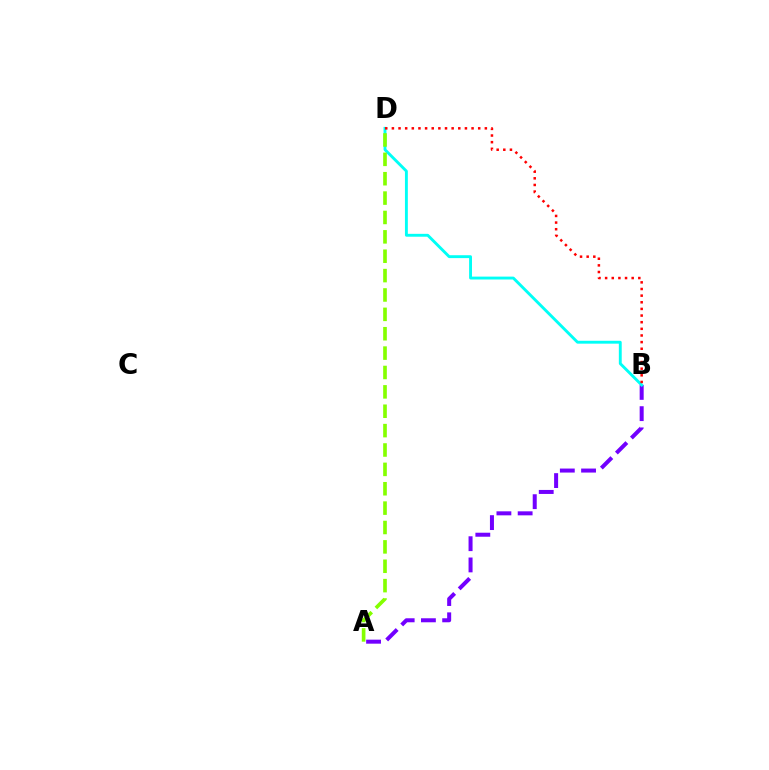{('A', 'B'): [{'color': '#7200ff', 'line_style': 'dashed', 'thickness': 2.89}], ('B', 'D'): [{'color': '#00fff6', 'line_style': 'solid', 'thickness': 2.08}, {'color': '#ff0000', 'line_style': 'dotted', 'thickness': 1.8}], ('A', 'D'): [{'color': '#84ff00', 'line_style': 'dashed', 'thickness': 2.63}]}